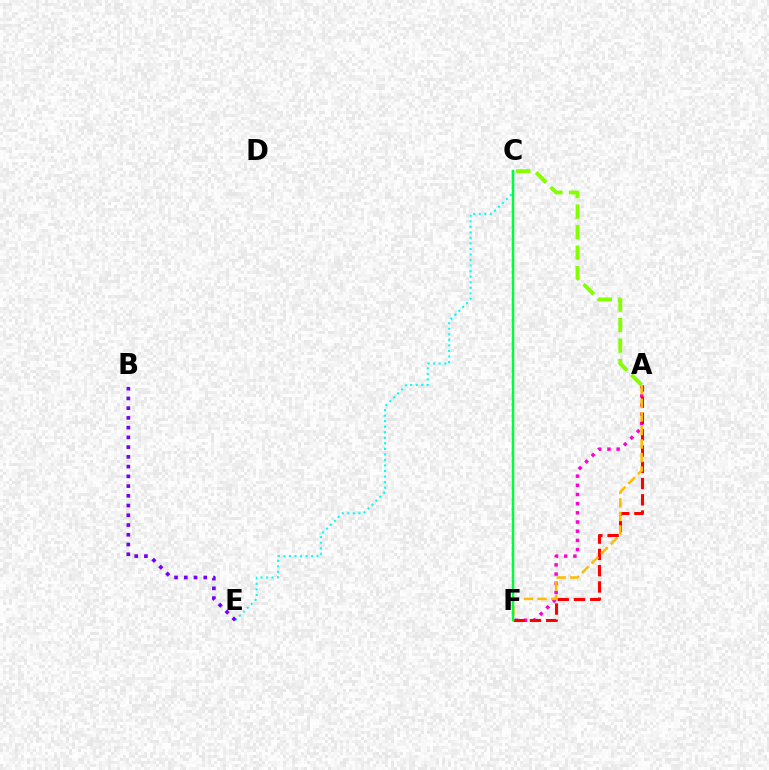{('A', 'F'): [{'color': '#ff00cf', 'line_style': 'dotted', 'thickness': 2.49}, {'color': '#ff0000', 'line_style': 'dashed', 'thickness': 2.21}, {'color': '#ffbd00', 'line_style': 'dashed', 'thickness': 1.84}], ('C', 'E'): [{'color': '#00fff6', 'line_style': 'dotted', 'thickness': 1.51}], ('A', 'C'): [{'color': '#84ff00', 'line_style': 'dashed', 'thickness': 2.79}], ('C', 'F'): [{'color': '#004bff', 'line_style': 'dotted', 'thickness': 1.5}, {'color': '#00ff39', 'line_style': 'solid', 'thickness': 1.77}], ('B', 'E'): [{'color': '#7200ff', 'line_style': 'dotted', 'thickness': 2.65}]}